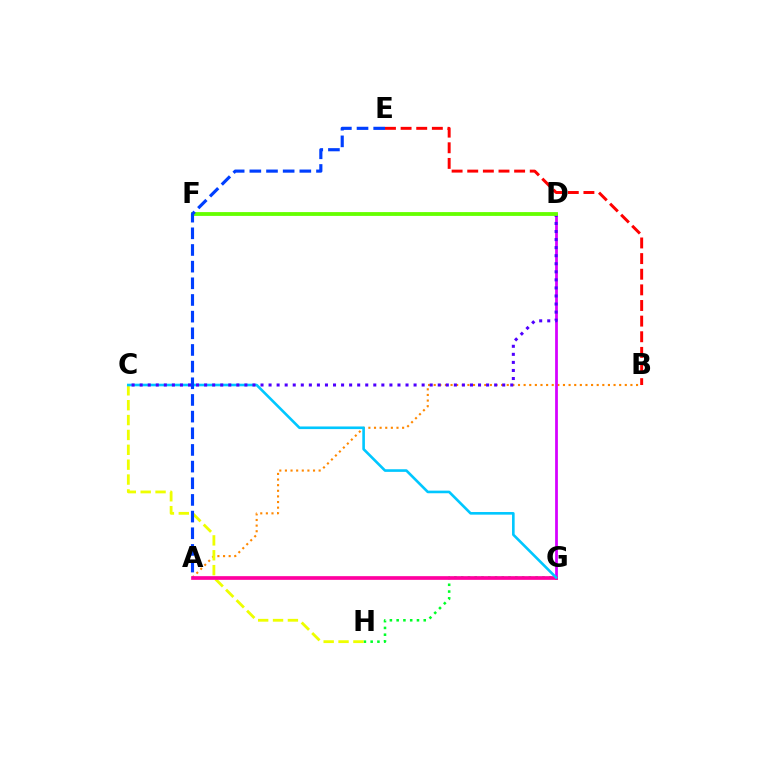{('A', 'B'): [{'color': '#ff8800', 'line_style': 'dotted', 'thickness': 1.53}], ('G', 'H'): [{'color': '#00ff27', 'line_style': 'dotted', 'thickness': 1.84}], ('D', 'F'): [{'color': '#00ffaf', 'line_style': 'dotted', 'thickness': 1.6}, {'color': '#66ff00', 'line_style': 'solid', 'thickness': 2.75}], ('D', 'G'): [{'color': '#d600ff', 'line_style': 'solid', 'thickness': 1.99}], ('C', 'H'): [{'color': '#eeff00', 'line_style': 'dashed', 'thickness': 2.02}], ('A', 'G'): [{'color': '#ff00a0', 'line_style': 'solid', 'thickness': 2.66}], ('C', 'G'): [{'color': '#00c7ff', 'line_style': 'solid', 'thickness': 1.89}], ('C', 'D'): [{'color': '#4f00ff', 'line_style': 'dotted', 'thickness': 2.19}], ('B', 'E'): [{'color': '#ff0000', 'line_style': 'dashed', 'thickness': 2.12}], ('A', 'E'): [{'color': '#003fff', 'line_style': 'dashed', 'thickness': 2.26}]}